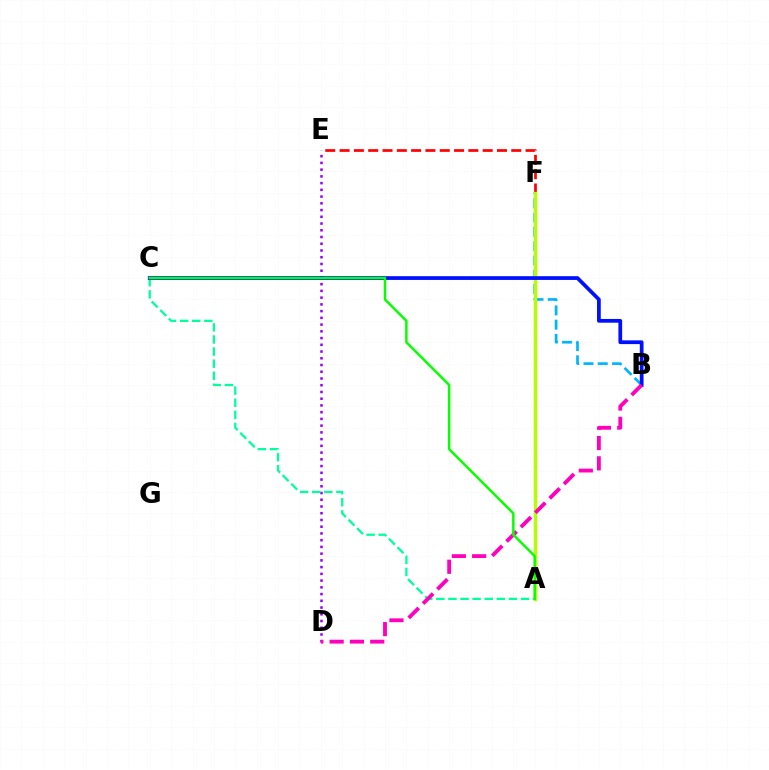{('B', 'F'): [{'color': '#00b5ff', 'line_style': 'dashed', 'thickness': 1.94}], ('A', 'F'): [{'color': '#ffa500', 'line_style': 'solid', 'thickness': 2.23}, {'color': '#b3ff00', 'line_style': 'solid', 'thickness': 2.39}], ('E', 'F'): [{'color': '#ff0000', 'line_style': 'dashed', 'thickness': 1.94}], ('D', 'E'): [{'color': '#9b00ff', 'line_style': 'dotted', 'thickness': 1.83}], ('A', 'C'): [{'color': '#00ff9d', 'line_style': 'dashed', 'thickness': 1.64}, {'color': '#08ff00', 'line_style': 'solid', 'thickness': 1.79}], ('B', 'C'): [{'color': '#0010ff', 'line_style': 'solid', 'thickness': 2.69}], ('B', 'D'): [{'color': '#ff00bd', 'line_style': 'dashed', 'thickness': 2.76}]}